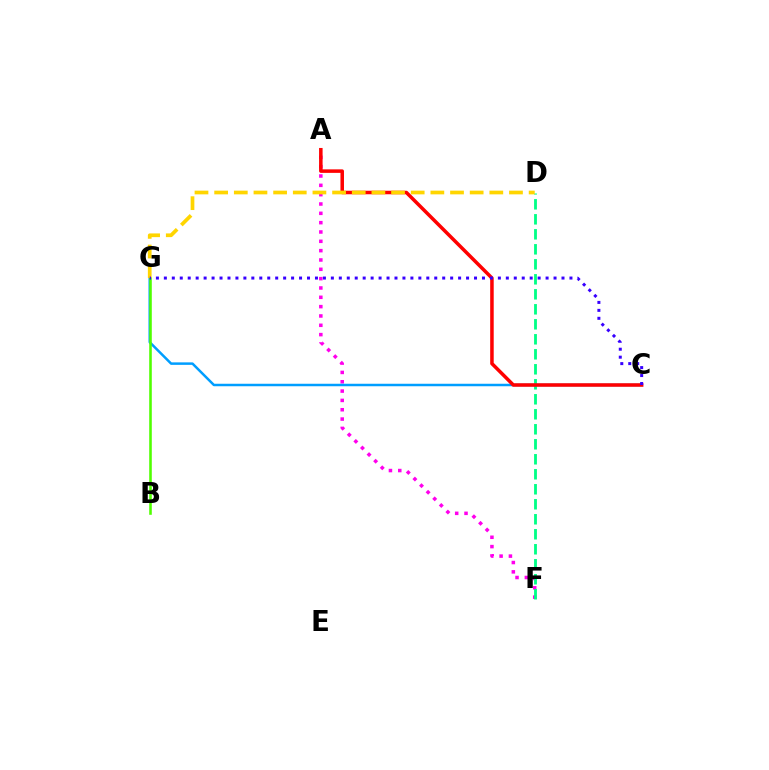{('A', 'F'): [{'color': '#ff00ed', 'line_style': 'dotted', 'thickness': 2.54}], ('D', 'F'): [{'color': '#00ff86', 'line_style': 'dashed', 'thickness': 2.04}], ('C', 'G'): [{'color': '#009eff', 'line_style': 'solid', 'thickness': 1.79}, {'color': '#3700ff', 'line_style': 'dotted', 'thickness': 2.16}], ('A', 'C'): [{'color': '#ff0000', 'line_style': 'solid', 'thickness': 2.53}], ('B', 'G'): [{'color': '#4fff00', 'line_style': 'solid', 'thickness': 1.86}], ('D', 'G'): [{'color': '#ffd500', 'line_style': 'dashed', 'thickness': 2.67}]}